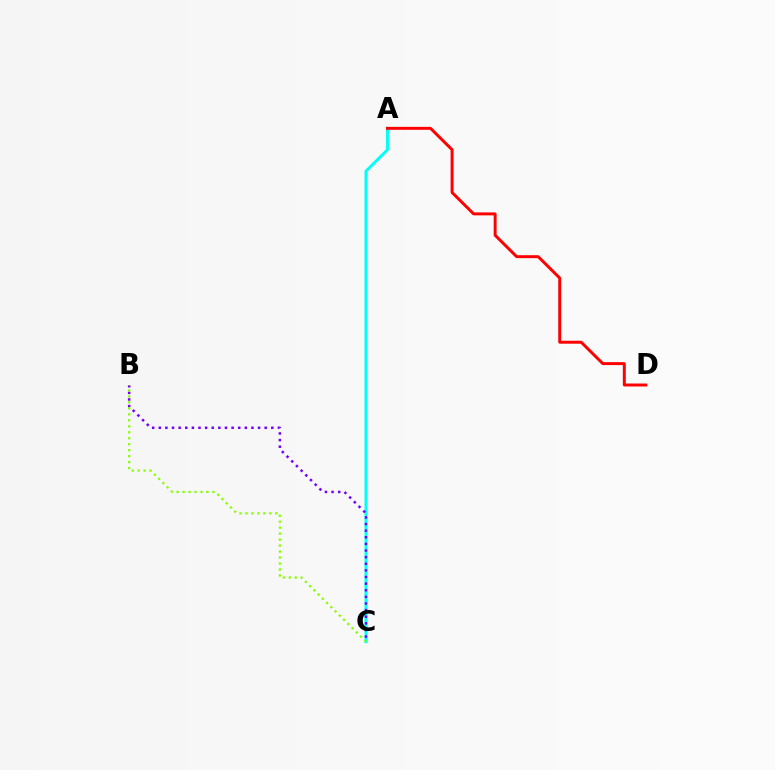{('A', 'C'): [{'color': '#00fff6', 'line_style': 'solid', 'thickness': 2.1}], ('A', 'D'): [{'color': '#ff0000', 'line_style': 'solid', 'thickness': 2.13}], ('B', 'C'): [{'color': '#7200ff', 'line_style': 'dotted', 'thickness': 1.8}, {'color': '#84ff00', 'line_style': 'dotted', 'thickness': 1.62}]}